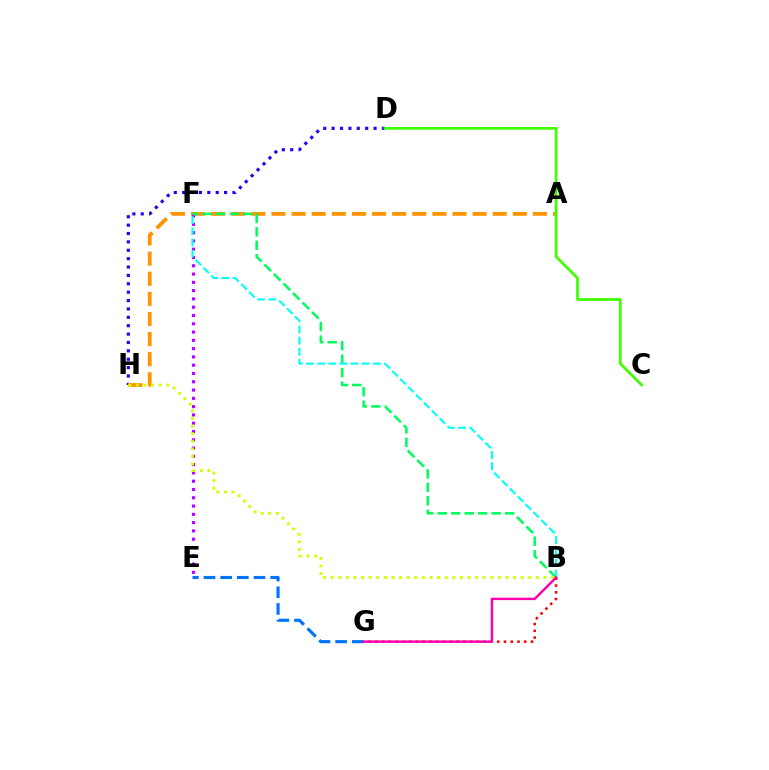{('B', 'G'): [{'color': '#ff0000', 'line_style': 'dotted', 'thickness': 1.84}, {'color': '#ff00ac', 'line_style': 'solid', 'thickness': 1.75}], ('D', 'H'): [{'color': '#2500ff', 'line_style': 'dotted', 'thickness': 2.28}], ('A', 'H'): [{'color': '#ff9400', 'line_style': 'dashed', 'thickness': 2.73}], ('E', 'G'): [{'color': '#0074ff', 'line_style': 'dashed', 'thickness': 2.26}], ('E', 'F'): [{'color': '#b900ff', 'line_style': 'dotted', 'thickness': 2.25}], ('B', 'F'): [{'color': '#00ff5c', 'line_style': 'dashed', 'thickness': 1.83}, {'color': '#00fff6', 'line_style': 'dashed', 'thickness': 1.52}], ('B', 'H'): [{'color': '#d1ff00', 'line_style': 'dotted', 'thickness': 2.07}], ('C', 'D'): [{'color': '#3dff00', 'line_style': 'solid', 'thickness': 1.95}]}